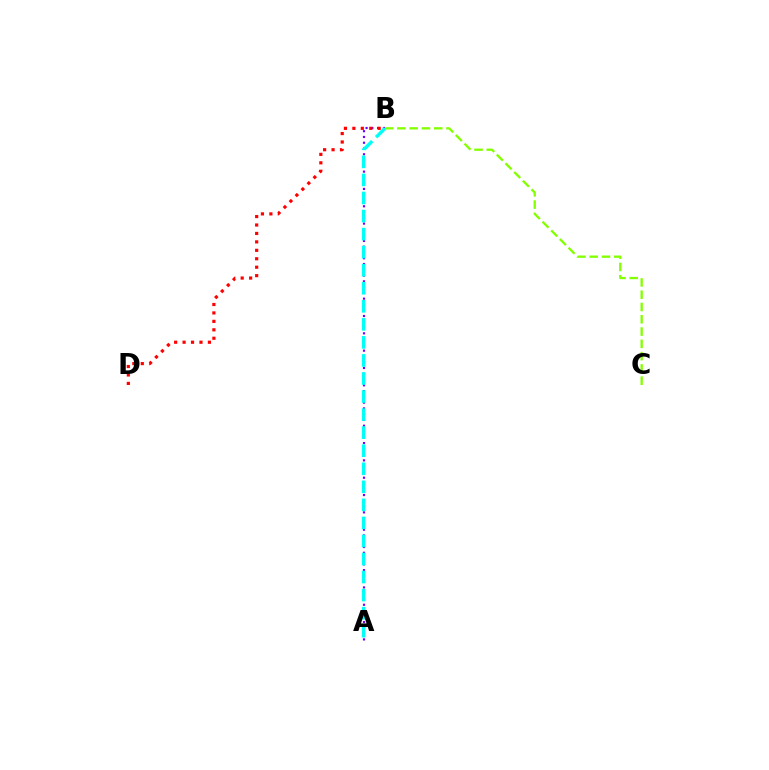{('A', 'B'): [{'color': '#7200ff', 'line_style': 'dotted', 'thickness': 1.57}, {'color': '#00fff6', 'line_style': 'dashed', 'thickness': 2.45}], ('B', 'D'): [{'color': '#ff0000', 'line_style': 'dotted', 'thickness': 2.29}], ('B', 'C'): [{'color': '#84ff00', 'line_style': 'dashed', 'thickness': 1.67}]}